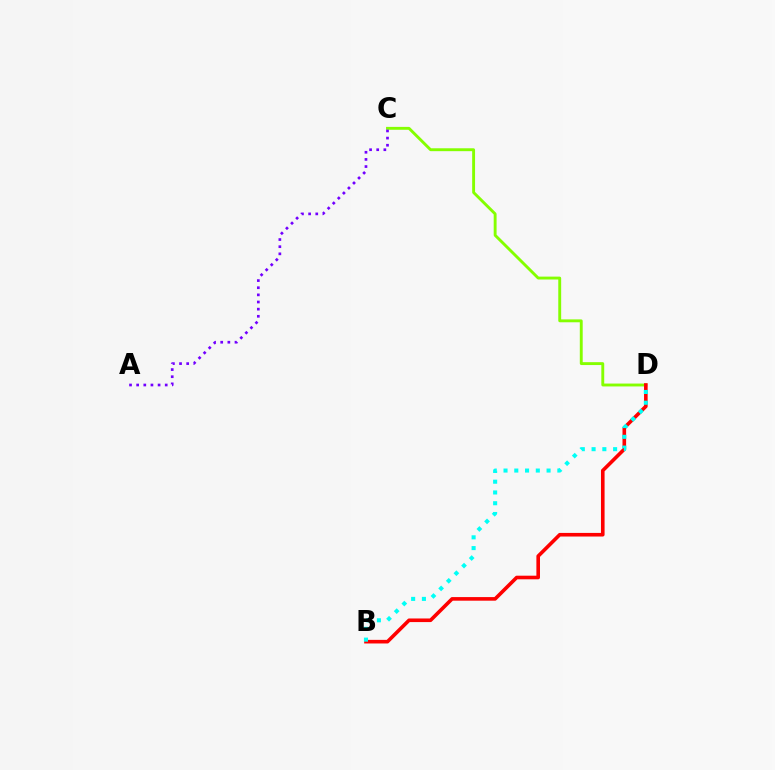{('C', 'D'): [{'color': '#84ff00', 'line_style': 'solid', 'thickness': 2.08}], ('B', 'D'): [{'color': '#ff0000', 'line_style': 'solid', 'thickness': 2.6}, {'color': '#00fff6', 'line_style': 'dotted', 'thickness': 2.92}], ('A', 'C'): [{'color': '#7200ff', 'line_style': 'dotted', 'thickness': 1.94}]}